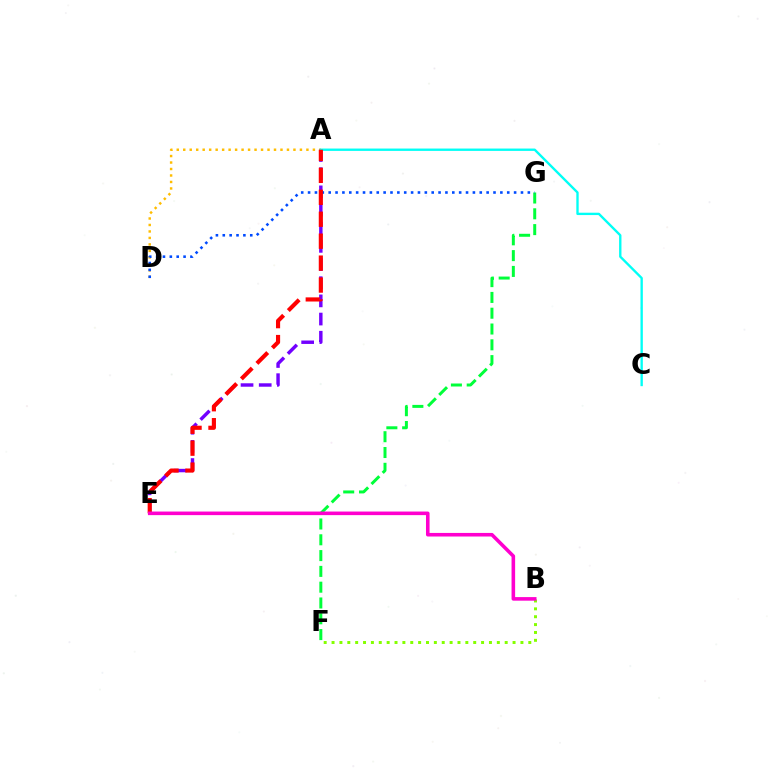{('A', 'D'): [{'color': '#ffbd00', 'line_style': 'dotted', 'thickness': 1.76}], ('B', 'F'): [{'color': '#84ff00', 'line_style': 'dotted', 'thickness': 2.14}], ('F', 'G'): [{'color': '#00ff39', 'line_style': 'dashed', 'thickness': 2.15}], ('A', 'E'): [{'color': '#7200ff', 'line_style': 'dashed', 'thickness': 2.47}, {'color': '#ff0000', 'line_style': 'dashed', 'thickness': 2.98}], ('D', 'G'): [{'color': '#004bff', 'line_style': 'dotted', 'thickness': 1.87}], ('A', 'C'): [{'color': '#00fff6', 'line_style': 'solid', 'thickness': 1.7}], ('B', 'E'): [{'color': '#ff00cf', 'line_style': 'solid', 'thickness': 2.58}]}